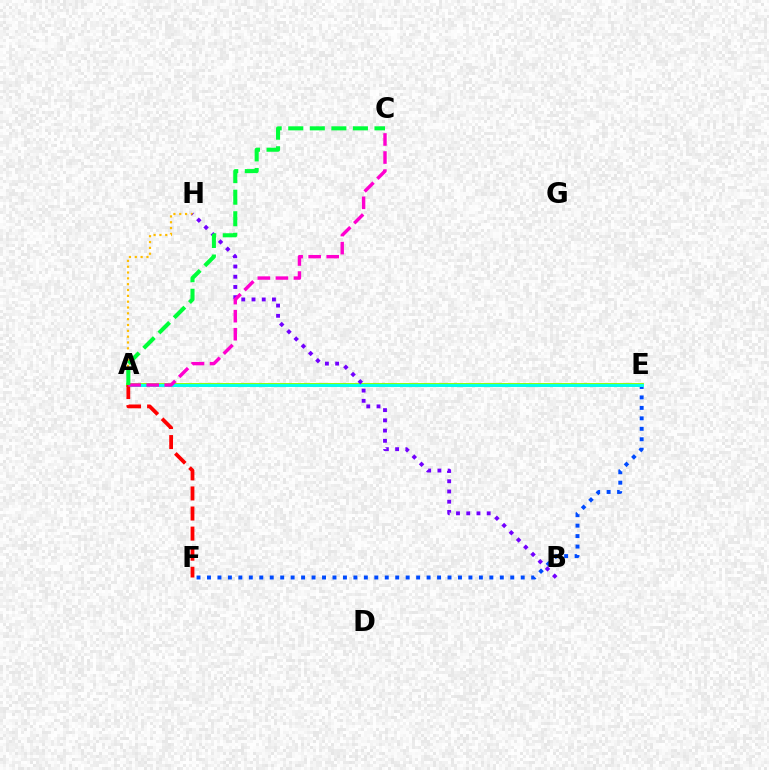{('E', 'F'): [{'color': '#004bff', 'line_style': 'dotted', 'thickness': 2.84}], ('A', 'H'): [{'color': '#ffbd00', 'line_style': 'dotted', 'thickness': 1.58}], ('A', 'E'): [{'color': '#84ff00', 'line_style': 'solid', 'thickness': 2.75}, {'color': '#00fff6', 'line_style': 'solid', 'thickness': 2.07}], ('A', 'F'): [{'color': '#ff0000', 'line_style': 'dashed', 'thickness': 2.73}], ('B', 'H'): [{'color': '#7200ff', 'line_style': 'dotted', 'thickness': 2.78}], ('A', 'C'): [{'color': '#ff00cf', 'line_style': 'dashed', 'thickness': 2.45}, {'color': '#00ff39', 'line_style': 'dashed', 'thickness': 2.93}]}